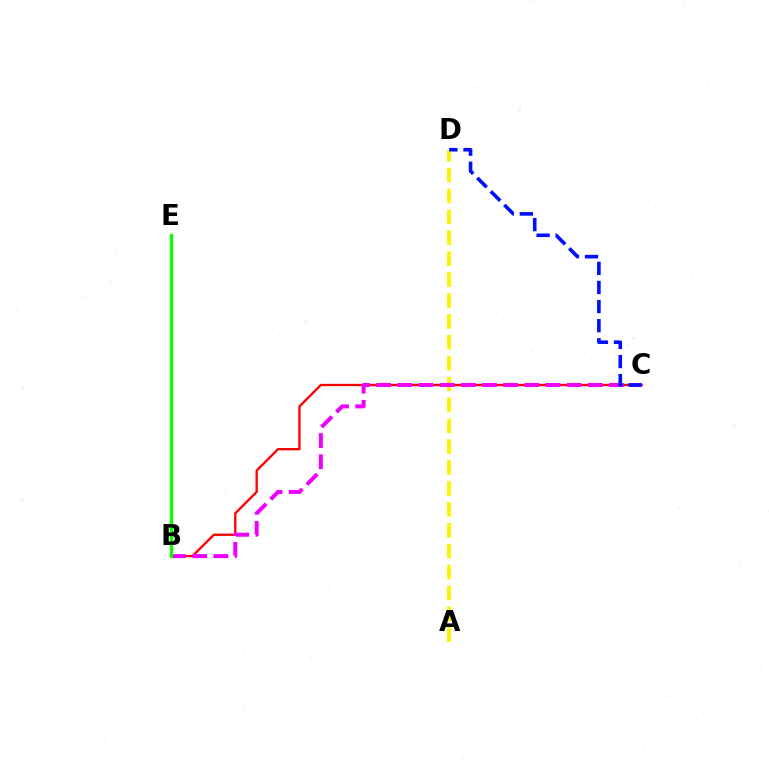{('A', 'D'): [{'color': '#fcf500', 'line_style': 'dashed', 'thickness': 2.84}], ('B', 'E'): [{'color': '#00fff6', 'line_style': 'dashed', 'thickness': 1.93}, {'color': '#08ff00', 'line_style': 'solid', 'thickness': 2.36}], ('B', 'C'): [{'color': '#ff0000', 'line_style': 'solid', 'thickness': 1.68}, {'color': '#ee00ff', 'line_style': 'dashed', 'thickness': 2.88}], ('C', 'D'): [{'color': '#0010ff', 'line_style': 'dashed', 'thickness': 2.59}]}